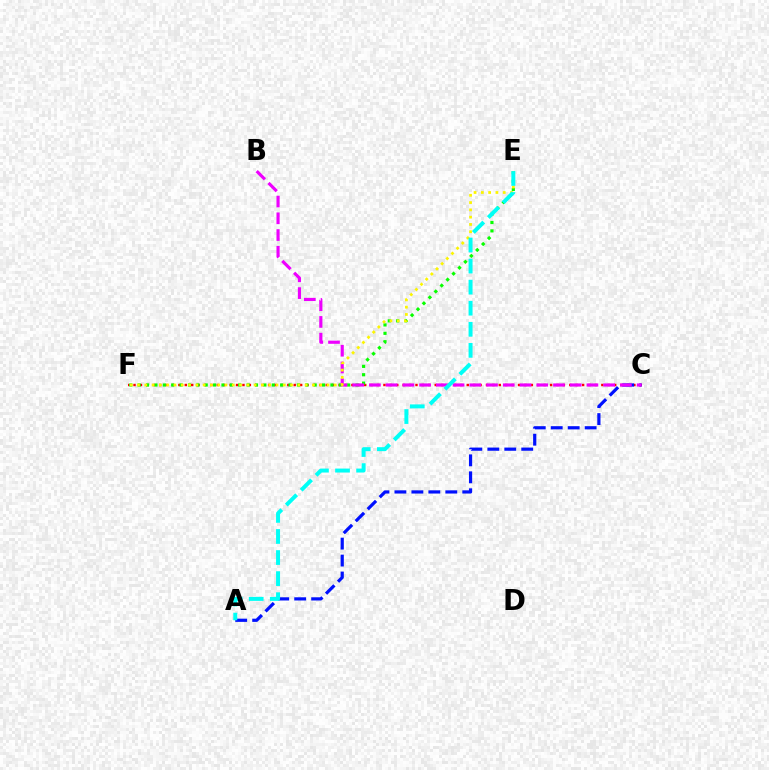{('C', 'F'): [{'color': '#ff0000', 'line_style': 'dotted', 'thickness': 1.74}], ('A', 'C'): [{'color': '#0010ff', 'line_style': 'dashed', 'thickness': 2.3}], ('E', 'F'): [{'color': '#08ff00', 'line_style': 'dotted', 'thickness': 2.28}, {'color': '#fcf500', 'line_style': 'dotted', 'thickness': 1.98}], ('B', 'C'): [{'color': '#ee00ff', 'line_style': 'dashed', 'thickness': 2.27}], ('A', 'E'): [{'color': '#00fff6', 'line_style': 'dashed', 'thickness': 2.86}]}